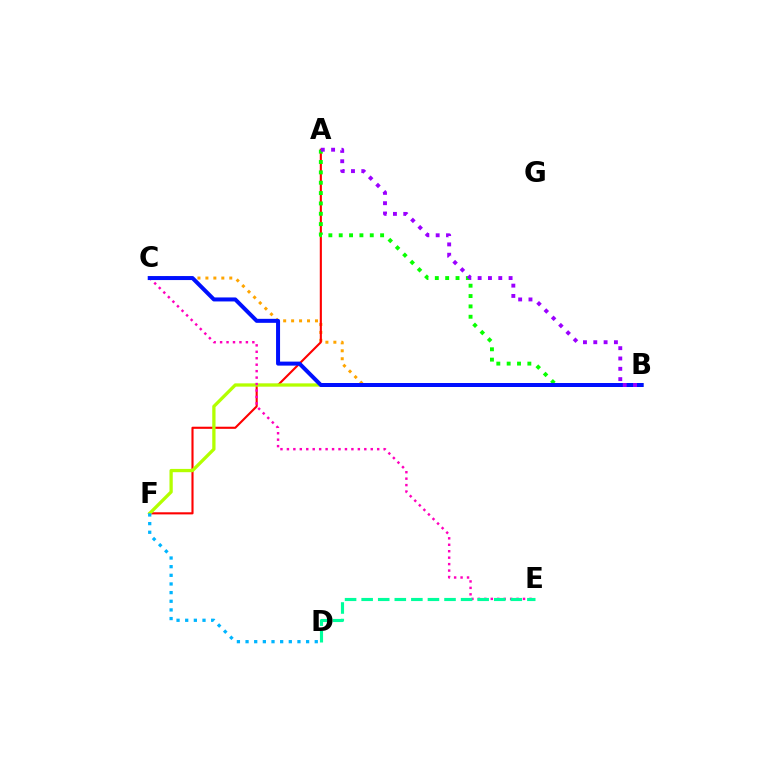{('B', 'C'): [{'color': '#ffa500', 'line_style': 'dotted', 'thickness': 2.16}, {'color': '#0010ff', 'line_style': 'solid', 'thickness': 2.88}], ('A', 'F'): [{'color': '#ff0000', 'line_style': 'solid', 'thickness': 1.52}], ('B', 'F'): [{'color': '#b3ff00', 'line_style': 'solid', 'thickness': 2.36}], ('A', 'B'): [{'color': '#08ff00', 'line_style': 'dotted', 'thickness': 2.81}, {'color': '#9b00ff', 'line_style': 'dotted', 'thickness': 2.8}], ('C', 'E'): [{'color': '#ff00bd', 'line_style': 'dotted', 'thickness': 1.75}], ('D', 'F'): [{'color': '#00b5ff', 'line_style': 'dotted', 'thickness': 2.35}], ('D', 'E'): [{'color': '#00ff9d', 'line_style': 'dashed', 'thickness': 2.25}]}